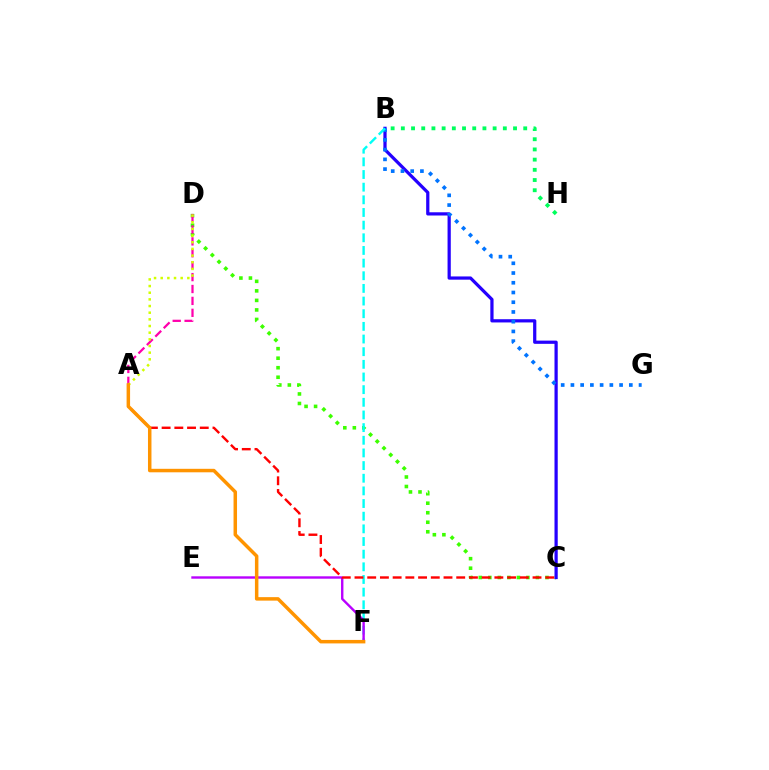{('C', 'D'): [{'color': '#3dff00', 'line_style': 'dotted', 'thickness': 2.59}], ('B', 'C'): [{'color': '#2500ff', 'line_style': 'solid', 'thickness': 2.32}], ('B', 'G'): [{'color': '#0074ff', 'line_style': 'dotted', 'thickness': 2.64}], ('A', 'D'): [{'color': '#ff00ac', 'line_style': 'dashed', 'thickness': 1.62}, {'color': '#d1ff00', 'line_style': 'dotted', 'thickness': 1.81}], ('B', 'F'): [{'color': '#00fff6', 'line_style': 'dashed', 'thickness': 1.72}], ('E', 'F'): [{'color': '#b900ff', 'line_style': 'solid', 'thickness': 1.72}], ('A', 'C'): [{'color': '#ff0000', 'line_style': 'dashed', 'thickness': 1.73}], ('A', 'F'): [{'color': '#ff9400', 'line_style': 'solid', 'thickness': 2.51}], ('B', 'H'): [{'color': '#00ff5c', 'line_style': 'dotted', 'thickness': 2.77}]}